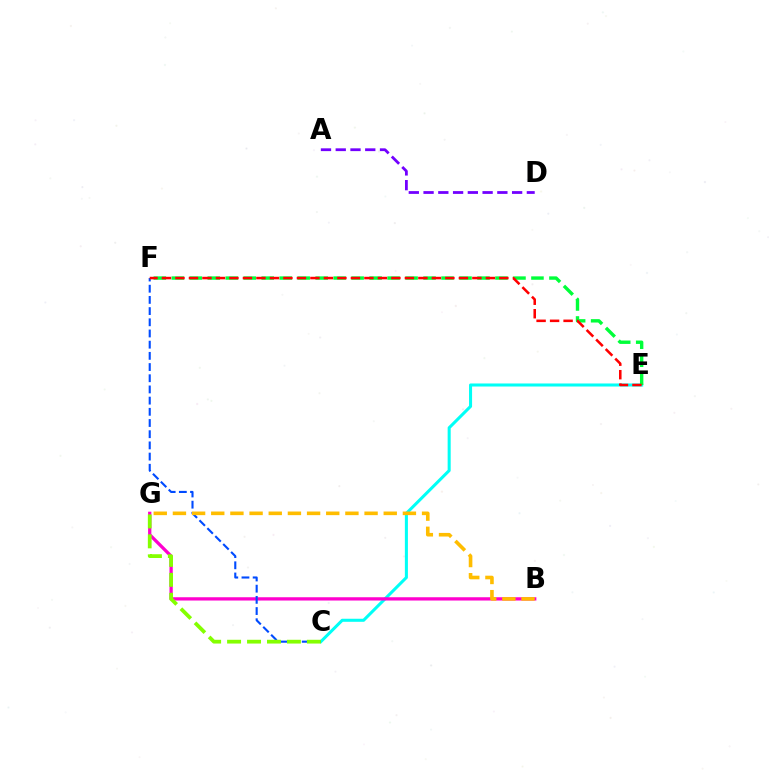{('C', 'E'): [{'color': '#00fff6', 'line_style': 'solid', 'thickness': 2.19}], ('B', 'G'): [{'color': '#ff00cf', 'line_style': 'solid', 'thickness': 2.36}, {'color': '#ffbd00', 'line_style': 'dashed', 'thickness': 2.6}], ('C', 'F'): [{'color': '#004bff', 'line_style': 'dashed', 'thickness': 1.52}], ('E', 'F'): [{'color': '#00ff39', 'line_style': 'dashed', 'thickness': 2.44}, {'color': '#ff0000', 'line_style': 'dashed', 'thickness': 1.83}], ('A', 'D'): [{'color': '#7200ff', 'line_style': 'dashed', 'thickness': 2.01}], ('C', 'G'): [{'color': '#84ff00', 'line_style': 'dashed', 'thickness': 2.71}]}